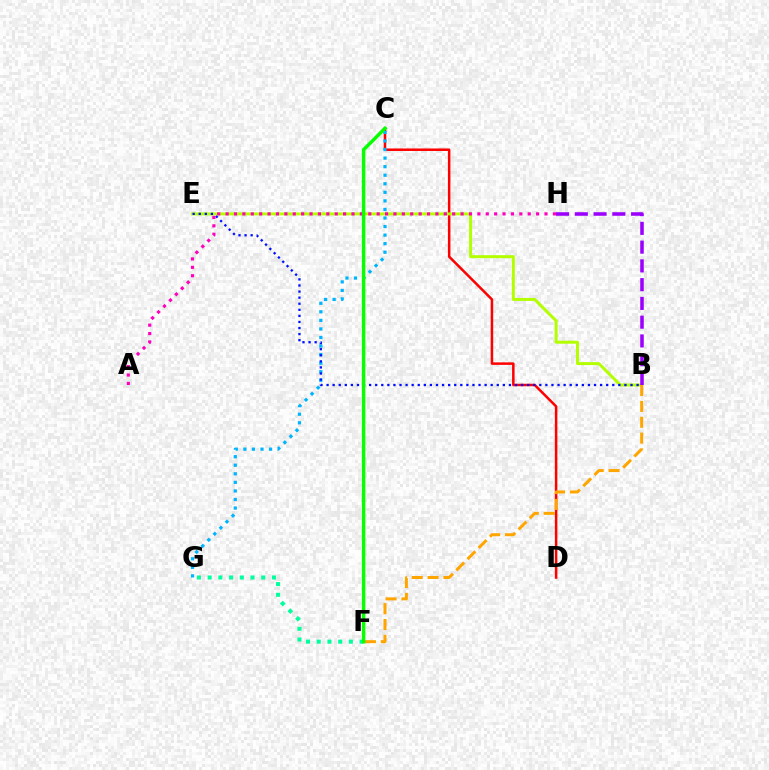{('C', 'D'): [{'color': '#ff0000', 'line_style': 'solid', 'thickness': 1.8}], ('B', 'E'): [{'color': '#b3ff00', 'line_style': 'solid', 'thickness': 2.14}, {'color': '#0010ff', 'line_style': 'dotted', 'thickness': 1.65}], ('F', 'G'): [{'color': '#00ff9d', 'line_style': 'dotted', 'thickness': 2.91}], ('C', 'G'): [{'color': '#00b5ff', 'line_style': 'dotted', 'thickness': 2.32}], ('A', 'H'): [{'color': '#ff00bd', 'line_style': 'dotted', 'thickness': 2.28}], ('B', 'F'): [{'color': '#ffa500', 'line_style': 'dashed', 'thickness': 2.15}], ('B', 'H'): [{'color': '#9b00ff', 'line_style': 'dashed', 'thickness': 2.55}], ('C', 'F'): [{'color': '#08ff00', 'line_style': 'solid', 'thickness': 2.49}]}